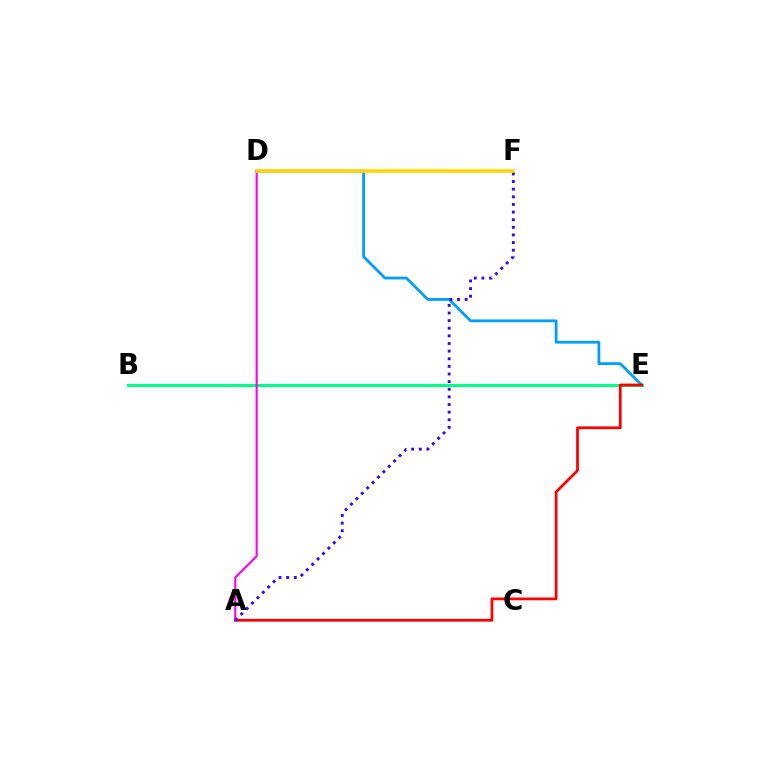{('D', 'E'): [{'color': '#009eff', 'line_style': 'solid', 'thickness': 2.01}], ('B', 'E'): [{'color': '#00ff86', 'line_style': 'solid', 'thickness': 2.21}], ('D', 'F'): [{'color': '#4fff00', 'line_style': 'dotted', 'thickness': 1.56}, {'color': '#ffd500', 'line_style': 'solid', 'thickness': 2.54}], ('A', 'E'): [{'color': '#ff0000', 'line_style': 'solid', 'thickness': 1.98}], ('A', 'D'): [{'color': '#ff00ed', 'line_style': 'solid', 'thickness': 1.53}], ('A', 'F'): [{'color': '#3700ff', 'line_style': 'dotted', 'thickness': 2.07}]}